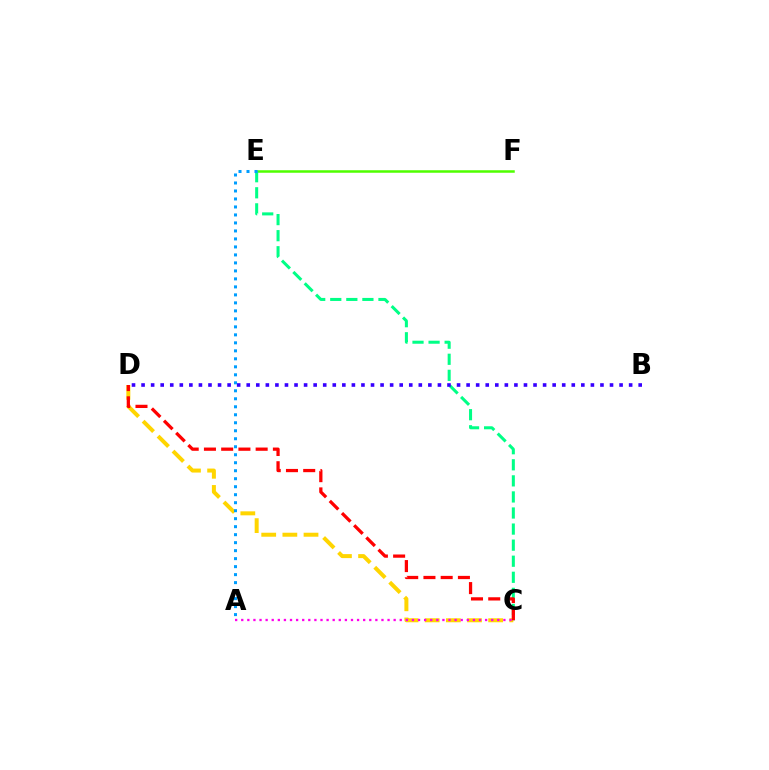{('E', 'F'): [{'color': '#4fff00', 'line_style': 'solid', 'thickness': 1.8}], ('C', 'E'): [{'color': '#00ff86', 'line_style': 'dashed', 'thickness': 2.18}], ('C', 'D'): [{'color': '#ffd500', 'line_style': 'dashed', 'thickness': 2.87}, {'color': '#ff0000', 'line_style': 'dashed', 'thickness': 2.34}], ('A', 'C'): [{'color': '#ff00ed', 'line_style': 'dotted', 'thickness': 1.66}], ('B', 'D'): [{'color': '#3700ff', 'line_style': 'dotted', 'thickness': 2.6}], ('A', 'E'): [{'color': '#009eff', 'line_style': 'dotted', 'thickness': 2.17}]}